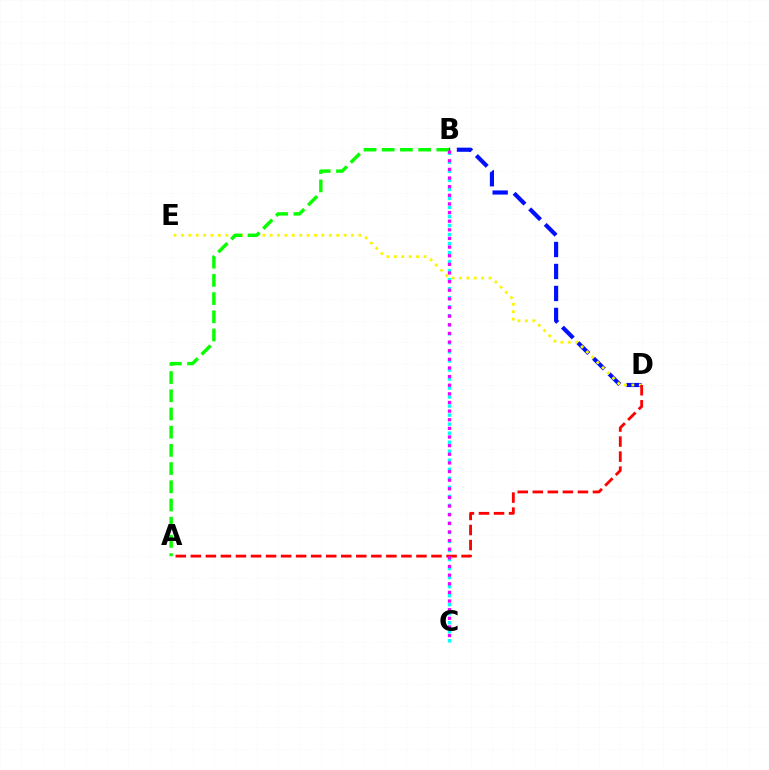{('B', 'D'): [{'color': '#0010ff', 'line_style': 'dashed', 'thickness': 2.99}], ('D', 'E'): [{'color': '#fcf500', 'line_style': 'dotted', 'thickness': 2.01}], ('B', 'C'): [{'color': '#00fff6', 'line_style': 'dotted', 'thickness': 2.45}, {'color': '#ee00ff', 'line_style': 'dotted', 'thickness': 2.35}], ('A', 'B'): [{'color': '#08ff00', 'line_style': 'dashed', 'thickness': 2.47}], ('A', 'D'): [{'color': '#ff0000', 'line_style': 'dashed', 'thickness': 2.04}]}